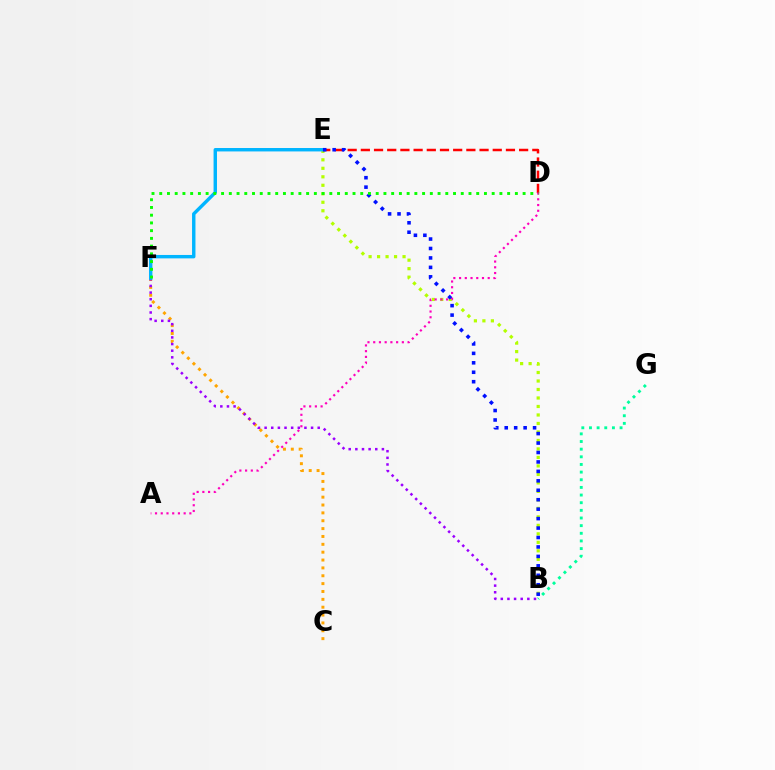{('B', 'E'): [{'color': '#b3ff00', 'line_style': 'dotted', 'thickness': 2.31}, {'color': '#0010ff', 'line_style': 'dotted', 'thickness': 2.57}], ('D', 'E'): [{'color': '#ff0000', 'line_style': 'dashed', 'thickness': 1.79}], ('C', 'F'): [{'color': '#ffa500', 'line_style': 'dotted', 'thickness': 2.14}], ('B', 'G'): [{'color': '#00ff9d', 'line_style': 'dotted', 'thickness': 2.08}], ('B', 'F'): [{'color': '#9b00ff', 'line_style': 'dotted', 'thickness': 1.8}], ('E', 'F'): [{'color': '#00b5ff', 'line_style': 'solid', 'thickness': 2.46}], ('A', 'D'): [{'color': '#ff00bd', 'line_style': 'dotted', 'thickness': 1.56}], ('D', 'F'): [{'color': '#08ff00', 'line_style': 'dotted', 'thickness': 2.1}]}